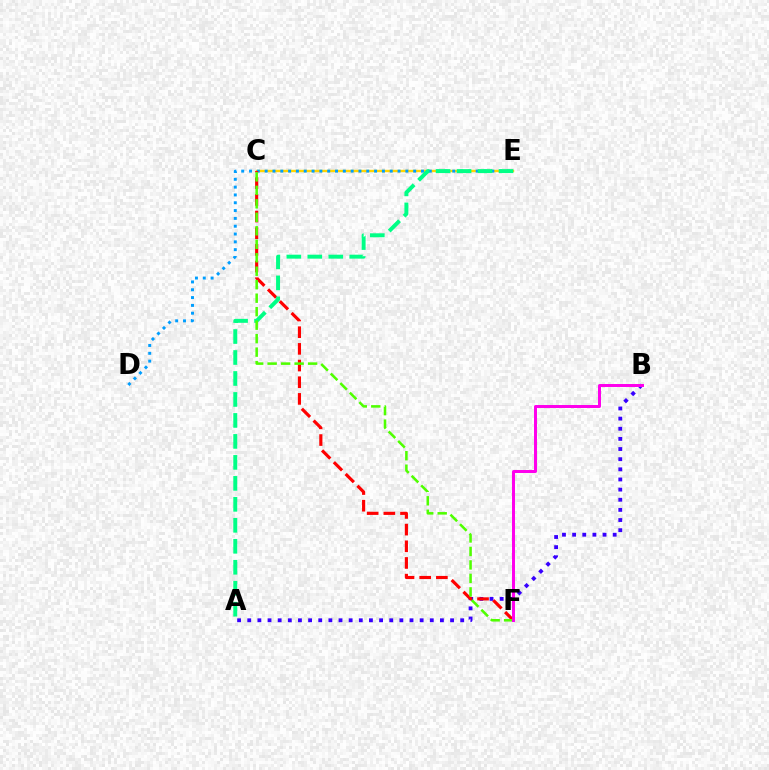{('A', 'B'): [{'color': '#3700ff', 'line_style': 'dotted', 'thickness': 2.76}], ('C', 'E'): [{'color': '#ffd500', 'line_style': 'solid', 'thickness': 1.74}], ('D', 'E'): [{'color': '#009eff', 'line_style': 'dotted', 'thickness': 2.12}], ('C', 'F'): [{'color': '#ff0000', 'line_style': 'dashed', 'thickness': 2.26}, {'color': '#4fff00', 'line_style': 'dashed', 'thickness': 1.83}], ('A', 'E'): [{'color': '#00ff86', 'line_style': 'dashed', 'thickness': 2.85}], ('B', 'F'): [{'color': '#ff00ed', 'line_style': 'solid', 'thickness': 2.14}]}